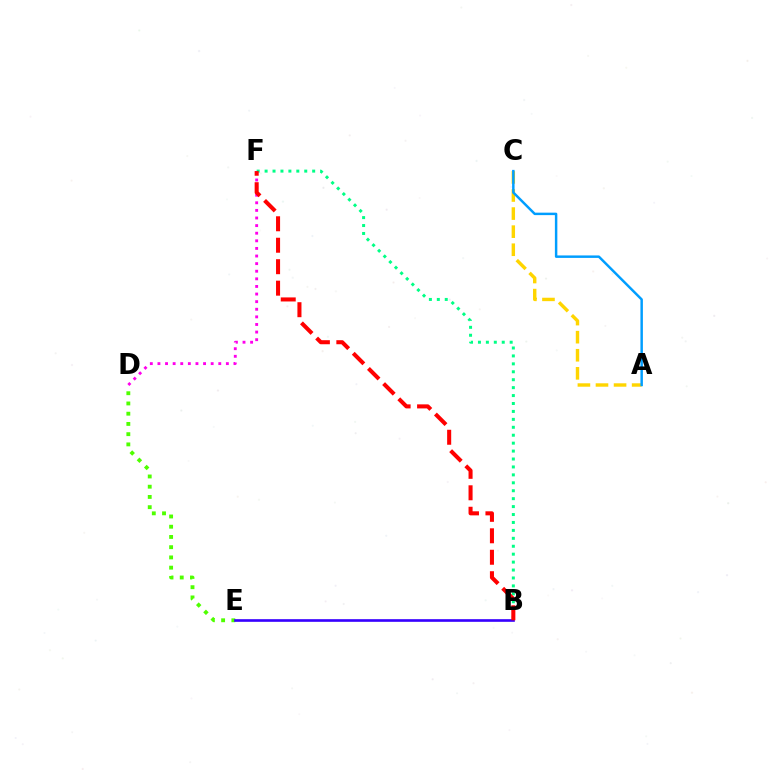{('D', 'E'): [{'color': '#4fff00', 'line_style': 'dotted', 'thickness': 2.78}], ('A', 'C'): [{'color': '#ffd500', 'line_style': 'dashed', 'thickness': 2.46}, {'color': '#009eff', 'line_style': 'solid', 'thickness': 1.77}], ('D', 'F'): [{'color': '#ff00ed', 'line_style': 'dotted', 'thickness': 2.07}], ('B', 'E'): [{'color': '#3700ff', 'line_style': 'solid', 'thickness': 1.9}], ('B', 'F'): [{'color': '#00ff86', 'line_style': 'dotted', 'thickness': 2.15}, {'color': '#ff0000', 'line_style': 'dashed', 'thickness': 2.92}]}